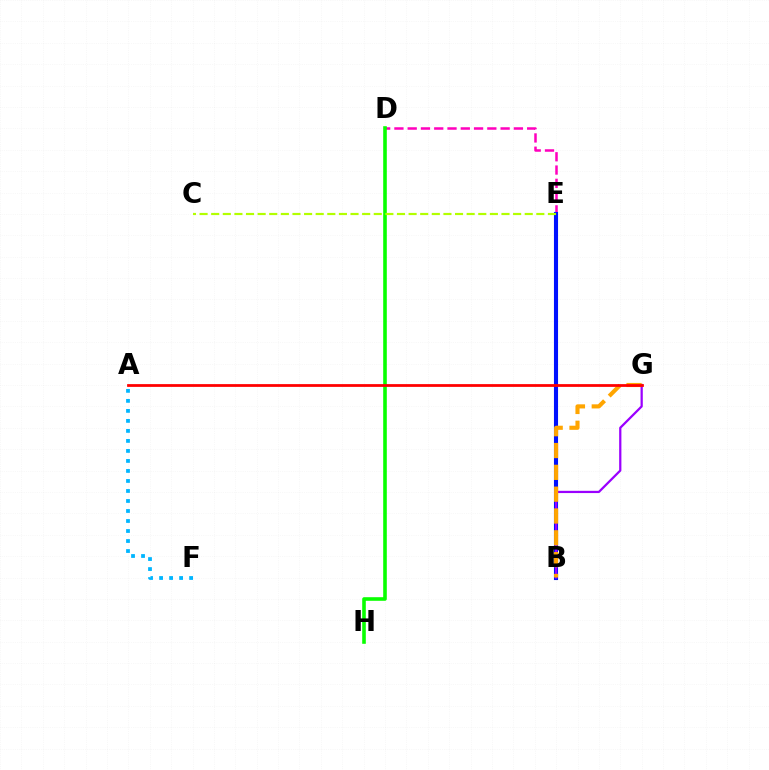{('B', 'E'): [{'color': '#00ff9d', 'line_style': 'solid', 'thickness': 2.04}, {'color': '#0010ff', 'line_style': 'solid', 'thickness': 2.95}], ('D', 'E'): [{'color': '#ff00bd', 'line_style': 'dashed', 'thickness': 1.8}], ('A', 'F'): [{'color': '#00b5ff', 'line_style': 'dotted', 'thickness': 2.72}], ('B', 'G'): [{'color': '#9b00ff', 'line_style': 'solid', 'thickness': 1.61}, {'color': '#ffa500', 'line_style': 'dashed', 'thickness': 2.96}], ('D', 'H'): [{'color': '#08ff00', 'line_style': 'solid', 'thickness': 2.6}], ('C', 'E'): [{'color': '#b3ff00', 'line_style': 'dashed', 'thickness': 1.58}], ('A', 'G'): [{'color': '#ff0000', 'line_style': 'solid', 'thickness': 1.99}]}